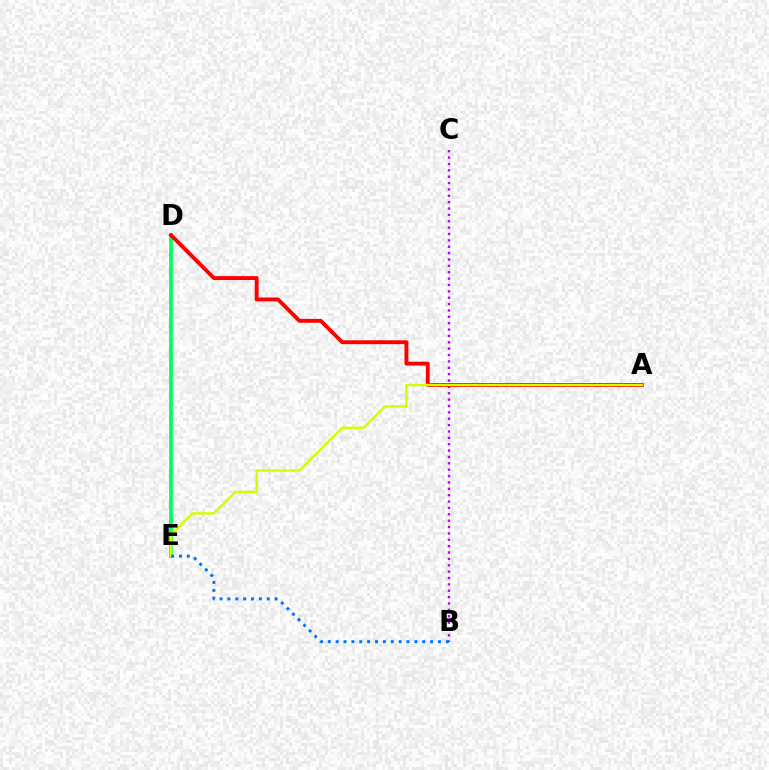{('B', 'C'): [{'color': '#b900ff', 'line_style': 'dotted', 'thickness': 1.73}], ('D', 'E'): [{'color': '#00ff5c', 'line_style': 'solid', 'thickness': 2.67}], ('A', 'D'): [{'color': '#ff0000', 'line_style': 'solid', 'thickness': 2.8}], ('A', 'E'): [{'color': '#d1ff00', 'line_style': 'solid', 'thickness': 1.72}], ('B', 'E'): [{'color': '#0074ff', 'line_style': 'dotted', 'thickness': 2.14}]}